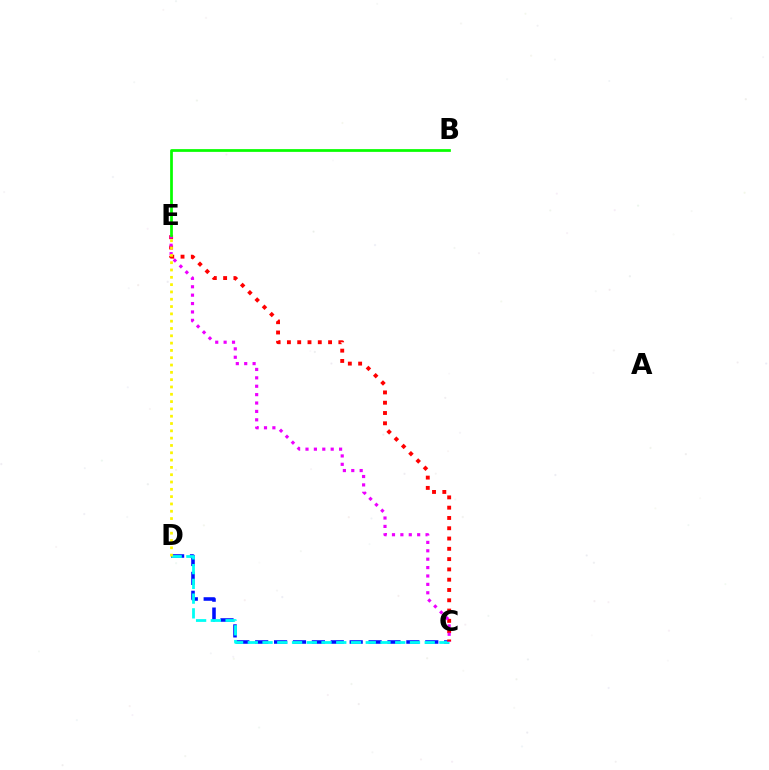{('C', 'D'): [{'color': '#0010ff', 'line_style': 'dashed', 'thickness': 2.57}, {'color': '#00fff6', 'line_style': 'dashed', 'thickness': 2.0}], ('C', 'E'): [{'color': '#ff0000', 'line_style': 'dotted', 'thickness': 2.8}, {'color': '#ee00ff', 'line_style': 'dotted', 'thickness': 2.28}], ('B', 'E'): [{'color': '#08ff00', 'line_style': 'solid', 'thickness': 1.97}], ('D', 'E'): [{'color': '#fcf500', 'line_style': 'dotted', 'thickness': 1.99}]}